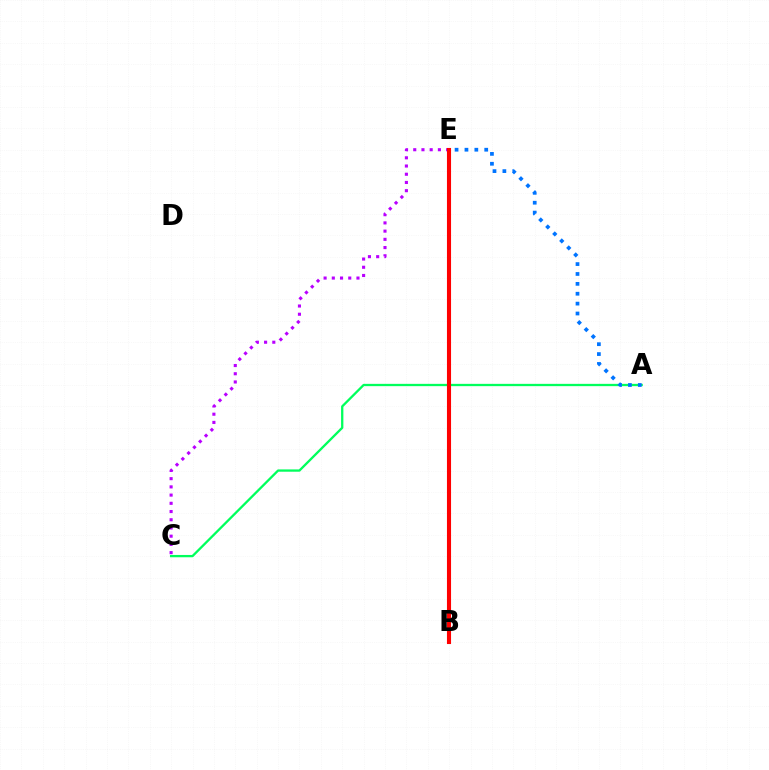{('C', 'E'): [{'color': '#b900ff', 'line_style': 'dotted', 'thickness': 2.23}], ('A', 'C'): [{'color': '#00ff5c', 'line_style': 'solid', 'thickness': 1.66}], ('B', 'E'): [{'color': '#d1ff00', 'line_style': 'solid', 'thickness': 2.75}, {'color': '#ff0000', 'line_style': 'solid', 'thickness': 2.95}], ('A', 'E'): [{'color': '#0074ff', 'line_style': 'dotted', 'thickness': 2.69}]}